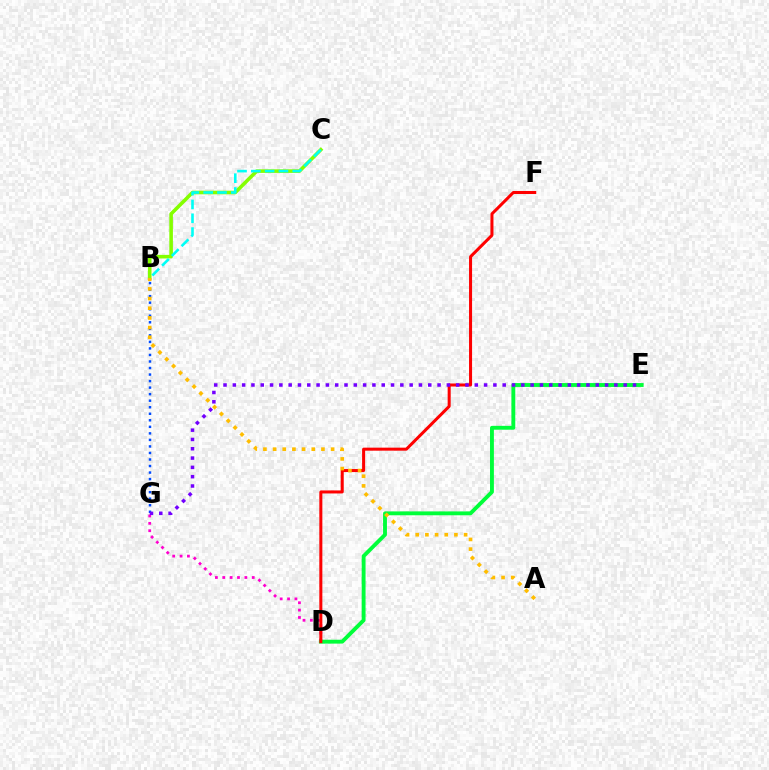{('D', 'G'): [{'color': '#ff00cf', 'line_style': 'dotted', 'thickness': 2.0}], ('D', 'E'): [{'color': '#00ff39', 'line_style': 'solid', 'thickness': 2.79}], ('B', 'C'): [{'color': '#84ff00', 'line_style': 'solid', 'thickness': 2.59}, {'color': '#00fff6', 'line_style': 'dashed', 'thickness': 1.88}], ('D', 'F'): [{'color': '#ff0000', 'line_style': 'solid', 'thickness': 2.18}], ('B', 'G'): [{'color': '#004bff', 'line_style': 'dotted', 'thickness': 1.78}], ('A', 'B'): [{'color': '#ffbd00', 'line_style': 'dotted', 'thickness': 2.63}], ('E', 'G'): [{'color': '#7200ff', 'line_style': 'dotted', 'thickness': 2.53}]}